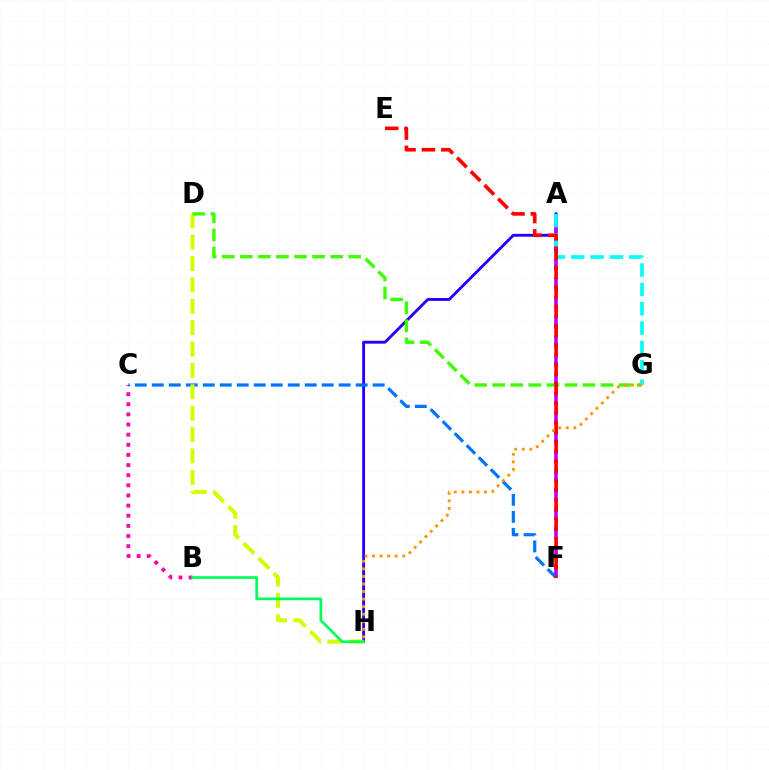{('A', 'H'): [{'color': '#2500ff', 'line_style': 'solid', 'thickness': 2.06}], ('A', 'F'): [{'color': '#b900ff', 'line_style': 'dashed', 'thickness': 2.61}], ('A', 'G'): [{'color': '#00fff6', 'line_style': 'dashed', 'thickness': 2.63}], ('B', 'C'): [{'color': '#ff00ac', 'line_style': 'dotted', 'thickness': 2.75}], ('C', 'F'): [{'color': '#0074ff', 'line_style': 'dashed', 'thickness': 2.31}], ('D', 'H'): [{'color': '#d1ff00', 'line_style': 'dashed', 'thickness': 2.9}], ('D', 'G'): [{'color': '#3dff00', 'line_style': 'dashed', 'thickness': 2.45}], ('B', 'H'): [{'color': '#00ff5c', 'line_style': 'solid', 'thickness': 1.91}], ('E', 'F'): [{'color': '#ff0000', 'line_style': 'dashed', 'thickness': 2.63}], ('G', 'H'): [{'color': '#ff9400', 'line_style': 'dotted', 'thickness': 2.05}]}